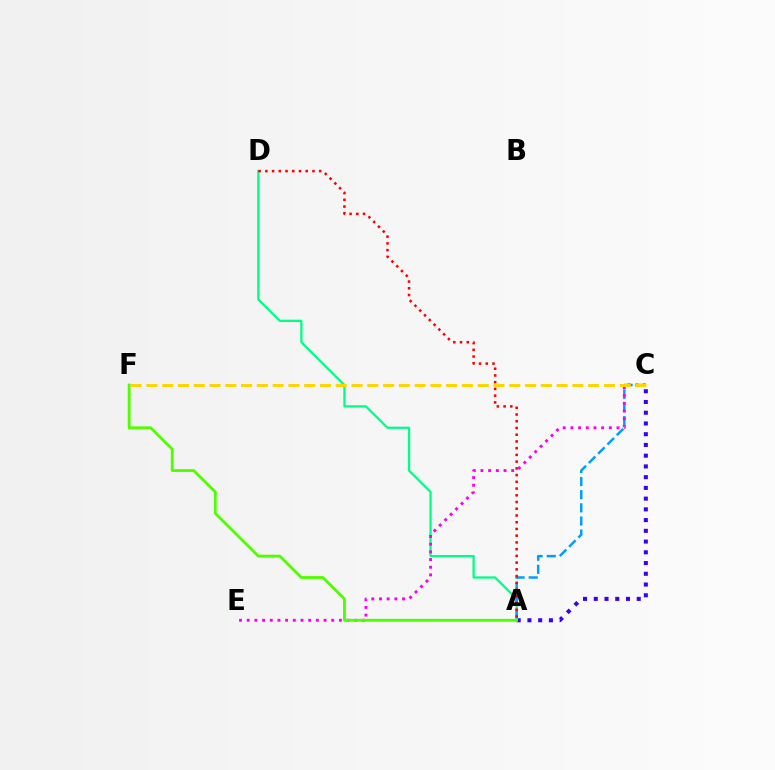{('A', 'C'): [{'color': '#3700ff', 'line_style': 'dotted', 'thickness': 2.92}, {'color': '#009eff', 'line_style': 'dashed', 'thickness': 1.79}], ('A', 'D'): [{'color': '#00ff86', 'line_style': 'solid', 'thickness': 1.65}, {'color': '#ff0000', 'line_style': 'dotted', 'thickness': 1.83}], ('C', 'E'): [{'color': '#ff00ed', 'line_style': 'dotted', 'thickness': 2.09}], ('A', 'F'): [{'color': '#4fff00', 'line_style': 'solid', 'thickness': 2.04}], ('C', 'F'): [{'color': '#ffd500', 'line_style': 'dashed', 'thickness': 2.14}]}